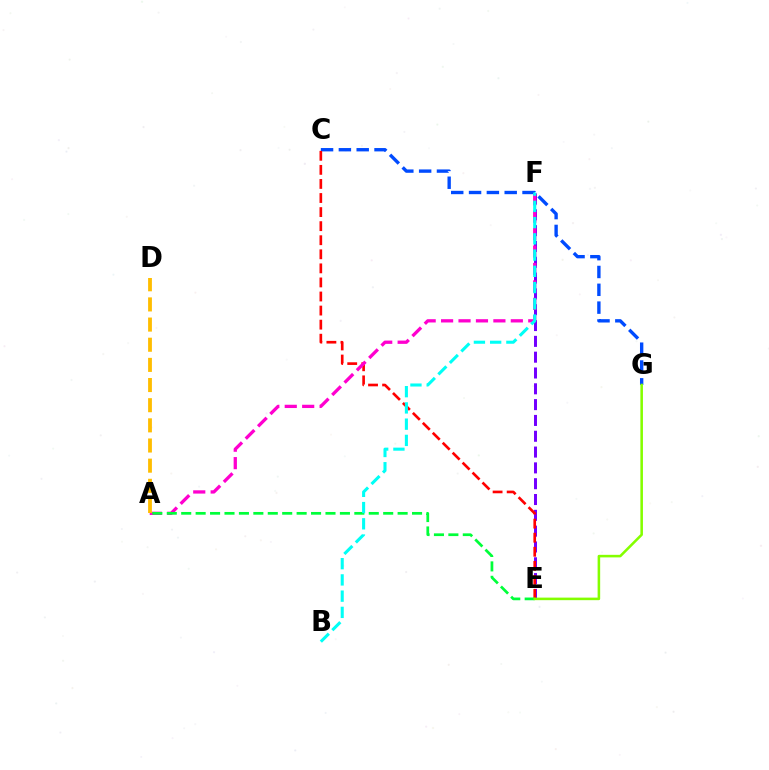{('C', 'G'): [{'color': '#004bff', 'line_style': 'dashed', 'thickness': 2.42}], ('E', 'F'): [{'color': '#7200ff', 'line_style': 'dashed', 'thickness': 2.15}], ('C', 'E'): [{'color': '#ff0000', 'line_style': 'dashed', 'thickness': 1.91}], ('A', 'F'): [{'color': '#ff00cf', 'line_style': 'dashed', 'thickness': 2.37}], ('A', 'E'): [{'color': '#00ff39', 'line_style': 'dashed', 'thickness': 1.96}], ('B', 'F'): [{'color': '#00fff6', 'line_style': 'dashed', 'thickness': 2.21}], ('A', 'D'): [{'color': '#ffbd00', 'line_style': 'dashed', 'thickness': 2.74}], ('E', 'G'): [{'color': '#84ff00', 'line_style': 'solid', 'thickness': 1.84}]}